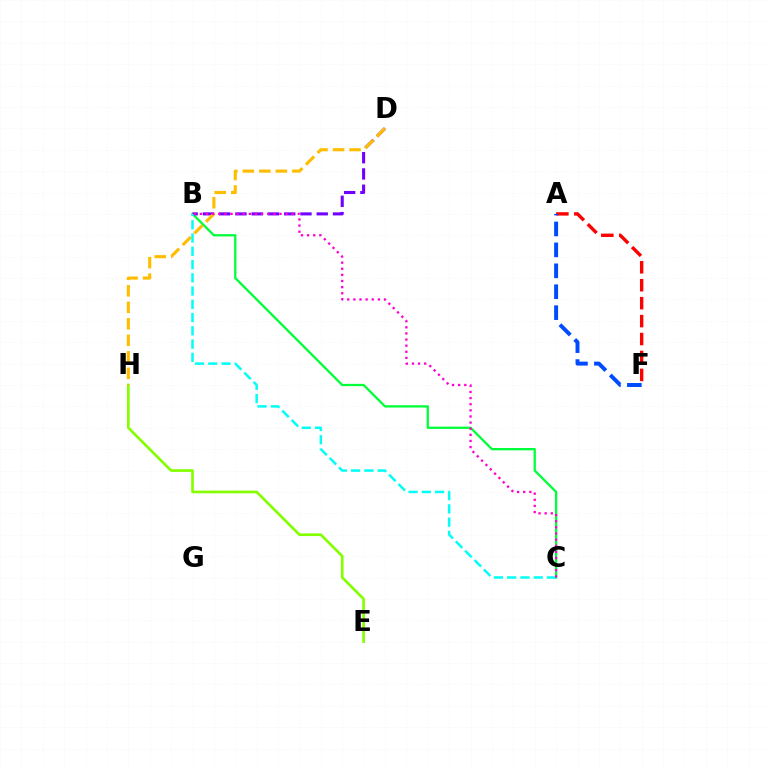{('E', 'H'): [{'color': '#84ff00', 'line_style': 'solid', 'thickness': 1.93}], ('A', 'F'): [{'color': '#ff0000', 'line_style': 'dashed', 'thickness': 2.44}, {'color': '#004bff', 'line_style': 'dashed', 'thickness': 2.84}], ('B', 'C'): [{'color': '#00ff39', 'line_style': 'solid', 'thickness': 1.65}, {'color': '#00fff6', 'line_style': 'dashed', 'thickness': 1.8}, {'color': '#ff00cf', 'line_style': 'dotted', 'thickness': 1.66}], ('B', 'D'): [{'color': '#7200ff', 'line_style': 'dashed', 'thickness': 2.21}], ('D', 'H'): [{'color': '#ffbd00', 'line_style': 'dashed', 'thickness': 2.24}]}